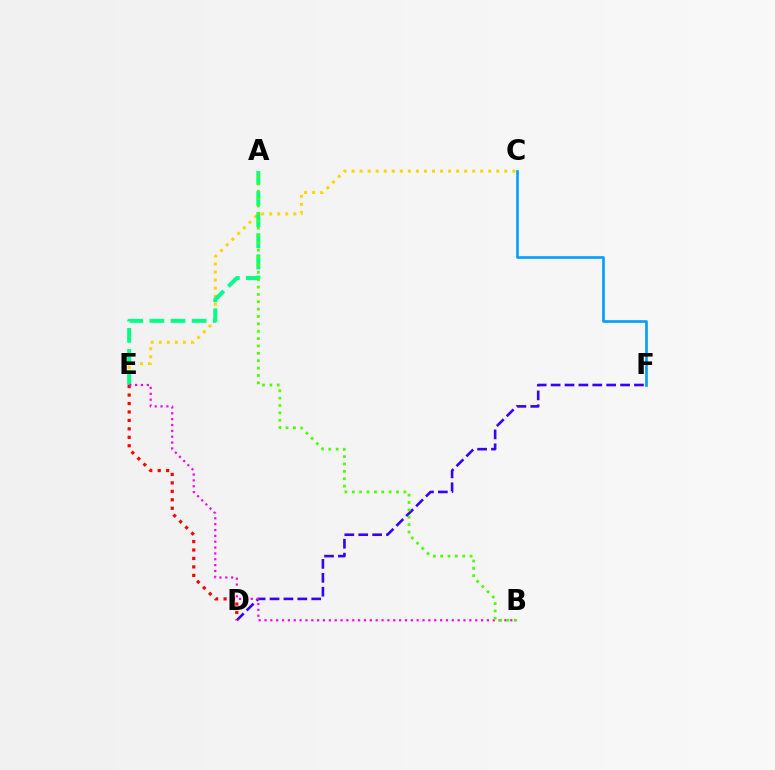{('D', 'F'): [{'color': '#3700ff', 'line_style': 'dashed', 'thickness': 1.89}], ('C', 'E'): [{'color': '#ffd500', 'line_style': 'dotted', 'thickness': 2.18}], ('D', 'E'): [{'color': '#ff0000', 'line_style': 'dotted', 'thickness': 2.3}], ('A', 'E'): [{'color': '#00ff86', 'line_style': 'dashed', 'thickness': 2.87}], ('B', 'E'): [{'color': '#ff00ed', 'line_style': 'dotted', 'thickness': 1.59}], ('C', 'F'): [{'color': '#009eff', 'line_style': 'solid', 'thickness': 1.9}], ('A', 'B'): [{'color': '#4fff00', 'line_style': 'dotted', 'thickness': 2.0}]}